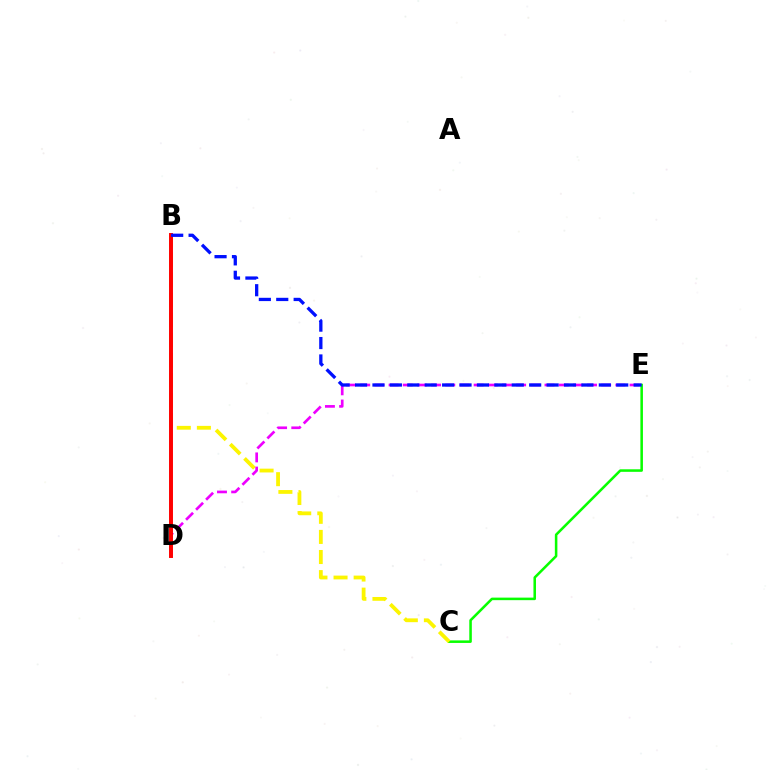{('C', 'E'): [{'color': '#08ff00', 'line_style': 'solid', 'thickness': 1.83}], ('B', 'C'): [{'color': '#fcf500', 'line_style': 'dashed', 'thickness': 2.73}], ('D', 'E'): [{'color': '#ee00ff', 'line_style': 'dashed', 'thickness': 1.93}], ('B', 'D'): [{'color': '#00fff6', 'line_style': 'dotted', 'thickness': 1.52}, {'color': '#ff0000', 'line_style': 'solid', 'thickness': 2.84}], ('B', 'E'): [{'color': '#0010ff', 'line_style': 'dashed', 'thickness': 2.37}]}